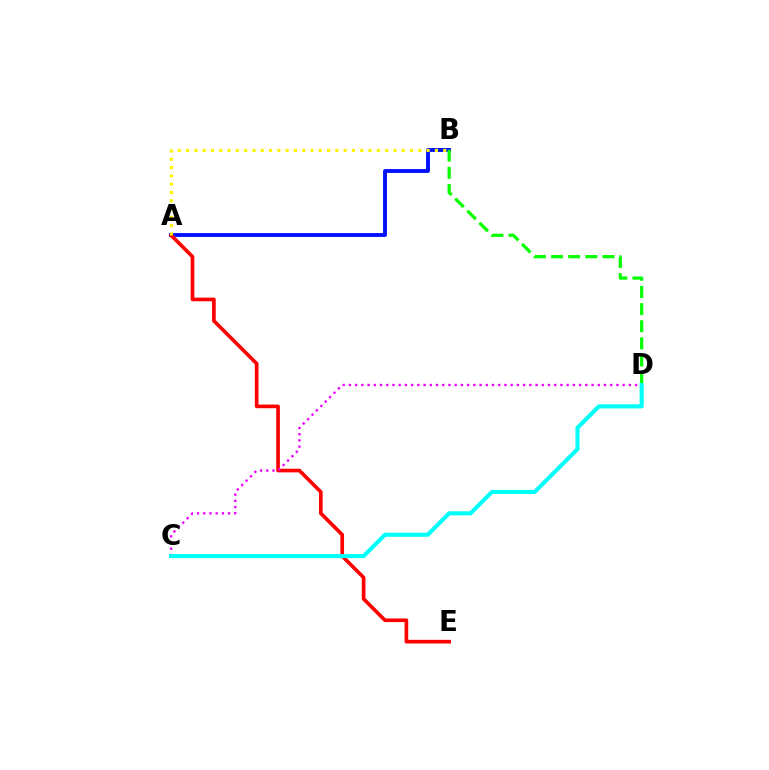{('A', 'B'): [{'color': '#0010ff', 'line_style': 'solid', 'thickness': 2.78}, {'color': '#fcf500', 'line_style': 'dotted', 'thickness': 2.25}], ('A', 'E'): [{'color': '#ff0000', 'line_style': 'solid', 'thickness': 2.63}], ('B', 'D'): [{'color': '#08ff00', 'line_style': 'dashed', 'thickness': 2.33}], ('C', 'D'): [{'color': '#ee00ff', 'line_style': 'dotted', 'thickness': 1.69}, {'color': '#00fff6', 'line_style': 'solid', 'thickness': 2.95}]}